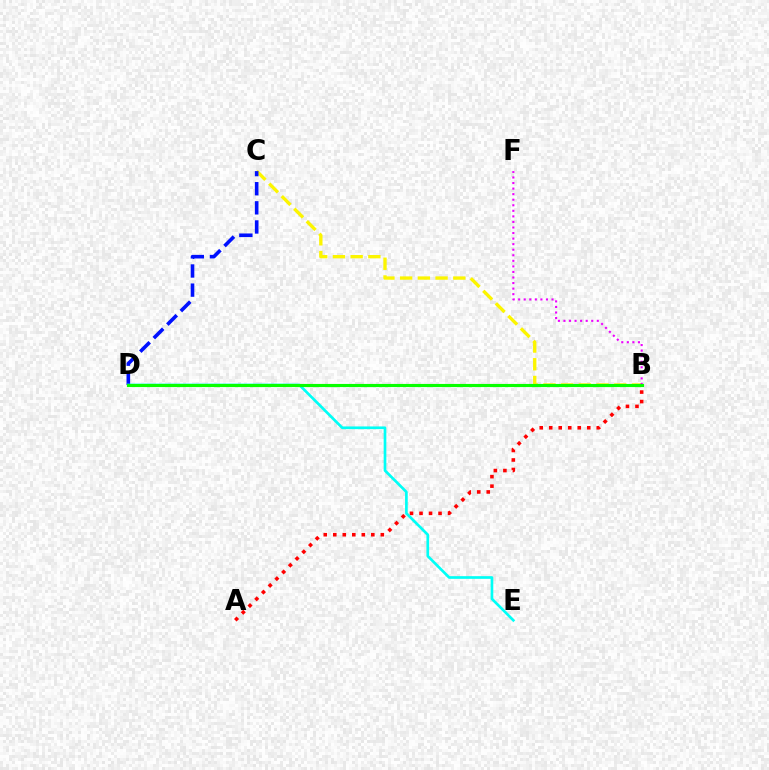{('B', 'C'): [{'color': '#fcf500', 'line_style': 'dashed', 'thickness': 2.41}], ('B', 'F'): [{'color': '#ee00ff', 'line_style': 'dotted', 'thickness': 1.51}], ('C', 'D'): [{'color': '#0010ff', 'line_style': 'dashed', 'thickness': 2.6}], ('A', 'B'): [{'color': '#ff0000', 'line_style': 'dotted', 'thickness': 2.58}], ('D', 'E'): [{'color': '#00fff6', 'line_style': 'solid', 'thickness': 1.93}], ('B', 'D'): [{'color': '#08ff00', 'line_style': 'solid', 'thickness': 2.25}]}